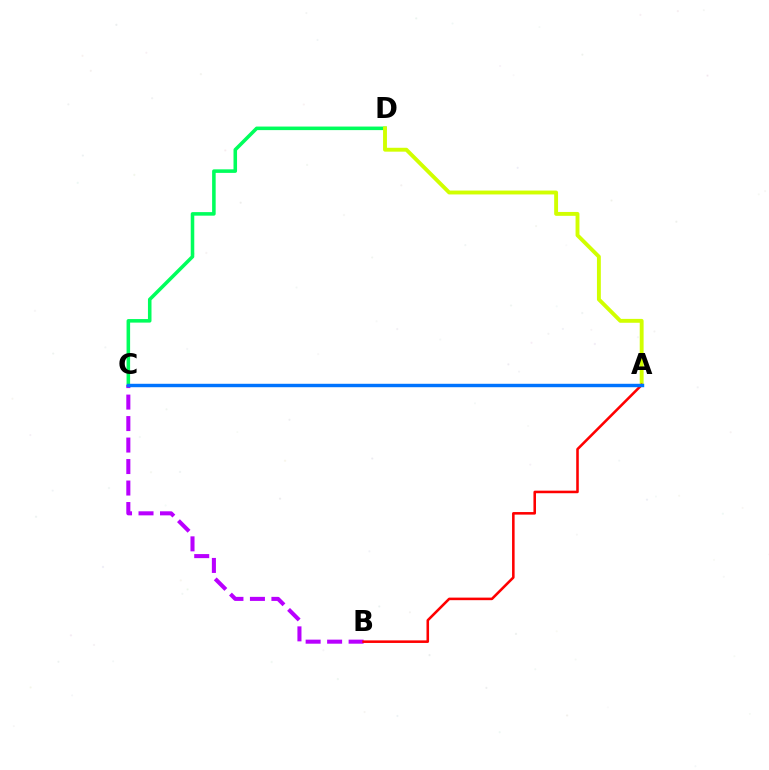{('C', 'D'): [{'color': '#00ff5c', 'line_style': 'solid', 'thickness': 2.56}], ('B', 'C'): [{'color': '#b900ff', 'line_style': 'dashed', 'thickness': 2.92}], ('A', 'D'): [{'color': '#d1ff00', 'line_style': 'solid', 'thickness': 2.8}], ('A', 'B'): [{'color': '#ff0000', 'line_style': 'solid', 'thickness': 1.84}], ('A', 'C'): [{'color': '#0074ff', 'line_style': 'solid', 'thickness': 2.47}]}